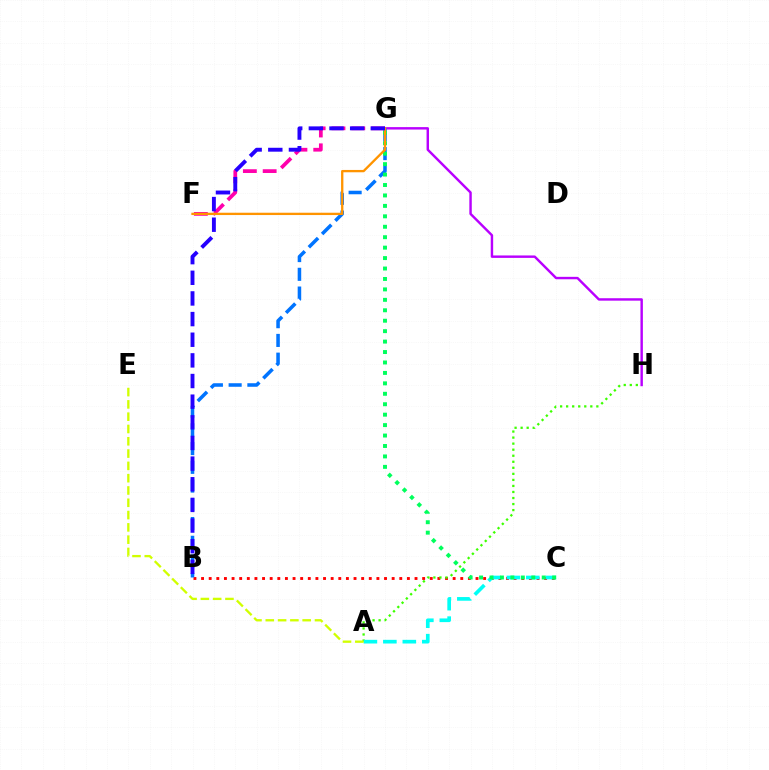{('F', 'G'): [{'color': '#ff00ac', 'line_style': 'dashed', 'thickness': 2.69}, {'color': '#ff9400', 'line_style': 'solid', 'thickness': 1.67}], ('B', 'C'): [{'color': '#ff0000', 'line_style': 'dotted', 'thickness': 2.07}], ('G', 'H'): [{'color': '#b900ff', 'line_style': 'solid', 'thickness': 1.75}], ('A', 'H'): [{'color': '#3dff00', 'line_style': 'dotted', 'thickness': 1.64}], ('B', 'G'): [{'color': '#0074ff', 'line_style': 'dashed', 'thickness': 2.55}, {'color': '#2500ff', 'line_style': 'dashed', 'thickness': 2.8}], ('A', 'C'): [{'color': '#00fff6', 'line_style': 'dashed', 'thickness': 2.64}], ('A', 'E'): [{'color': '#d1ff00', 'line_style': 'dashed', 'thickness': 1.67}], ('C', 'G'): [{'color': '#00ff5c', 'line_style': 'dotted', 'thickness': 2.84}]}